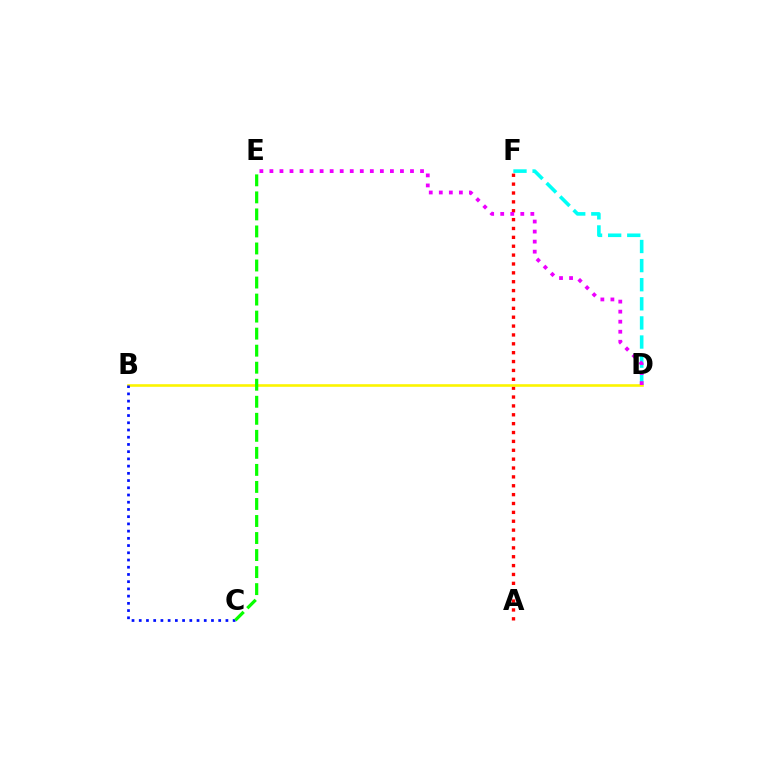{('D', 'F'): [{'color': '#00fff6', 'line_style': 'dashed', 'thickness': 2.6}], ('A', 'F'): [{'color': '#ff0000', 'line_style': 'dotted', 'thickness': 2.41}], ('B', 'D'): [{'color': '#fcf500', 'line_style': 'solid', 'thickness': 1.88}], ('B', 'C'): [{'color': '#0010ff', 'line_style': 'dotted', 'thickness': 1.96}], ('D', 'E'): [{'color': '#ee00ff', 'line_style': 'dotted', 'thickness': 2.73}], ('C', 'E'): [{'color': '#08ff00', 'line_style': 'dashed', 'thickness': 2.31}]}